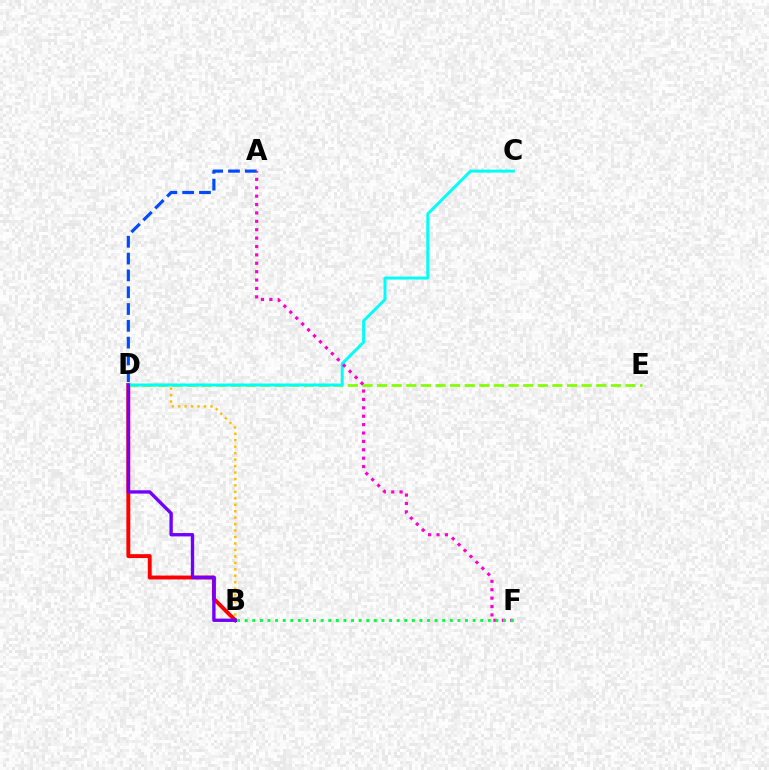{('D', 'E'): [{'color': '#84ff00', 'line_style': 'dashed', 'thickness': 1.99}], ('B', 'D'): [{'color': '#ff0000', 'line_style': 'solid', 'thickness': 2.81}, {'color': '#ffbd00', 'line_style': 'dotted', 'thickness': 1.75}, {'color': '#7200ff', 'line_style': 'solid', 'thickness': 2.41}], ('C', 'D'): [{'color': '#00fff6', 'line_style': 'solid', 'thickness': 2.14}], ('A', 'D'): [{'color': '#004bff', 'line_style': 'dashed', 'thickness': 2.28}], ('A', 'F'): [{'color': '#ff00cf', 'line_style': 'dotted', 'thickness': 2.28}], ('B', 'F'): [{'color': '#00ff39', 'line_style': 'dotted', 'thickness': 2.06}]}